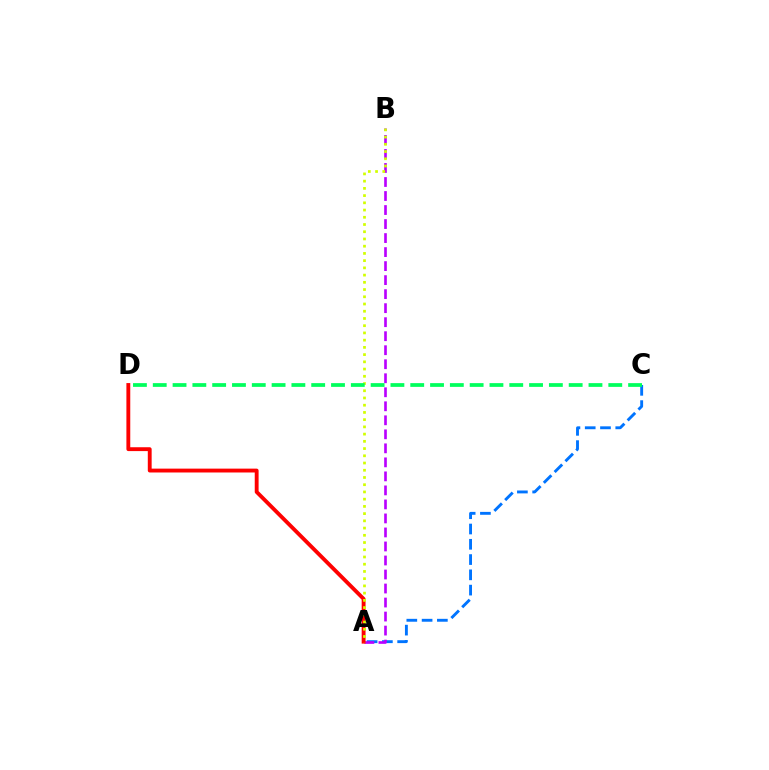{('A', 'C'): [{'color': '#0074ff', 'line_style': 'dashed', 'thickness': 2.08}], ('A', 'B'): [{'color': '#b900ff', 'line_style': 'dashed', 'thickness': 1.9}, {'color': '#d1ff00', 'line_style': 'dotted', 'thickness': 1.96}], ('A', 'D'): [{'color': '#ff0000', 'line_style': 'solid', 'thickness': 2.78}], ('C', 'D'): [{'color': '#00ff5c', 'line_style': 'dashed', 'thickness': 2.69}]}